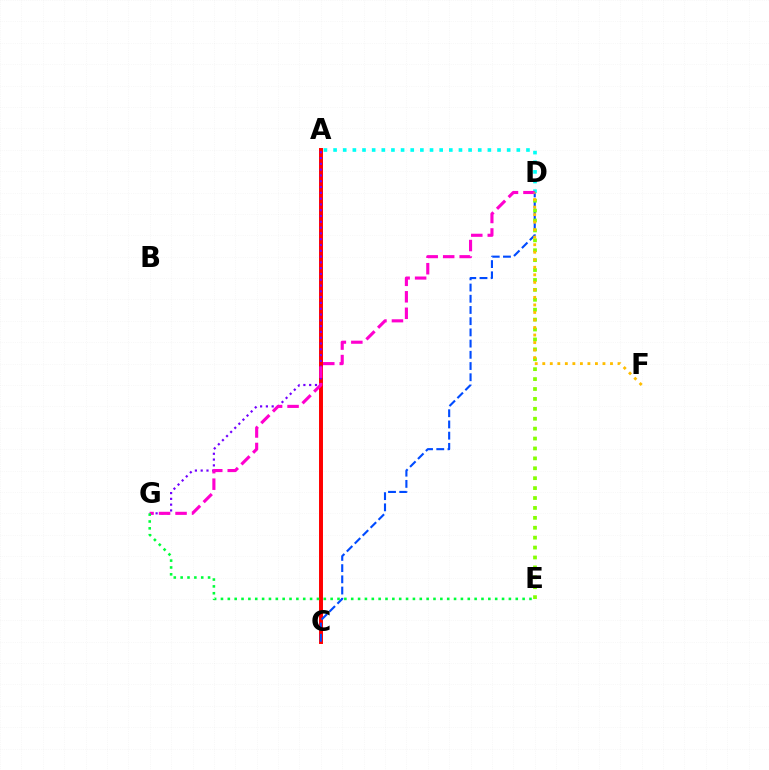{('A', 'C'): [{'color': '#ff0000', 'line_style': 'solid', 'thickness': 2.84}], ('A', 'D'): [{'color': '#00fff6', 'line_style': 'dotted', 'thickness': 2.62}], ('A', 'G'): [{'color': '#7200ff', 'line_style': 'dotted', 'thickness': 1.57}], ('C', 'D'): [{'color': '#004bff', 'line_style': 'dashed', 'thickness': 1.52}], ('D', 'G'): [{'color': '#ff00cf', 'line_style': 'dashed', 'thickness': 2.24}], ('D', 'E'): [{'color': '#84ff00', 'line_style': 'dotted', 'thickness': 2.69}], ('D', 'F'): [{'color': '#ffbd00', 'line_style': 'dotted', 'thickness': 2.04}], ('E', 'G'): [{'color': '#00ff39', 'line_style': 'dotted', 'thickness': 1.86}]}